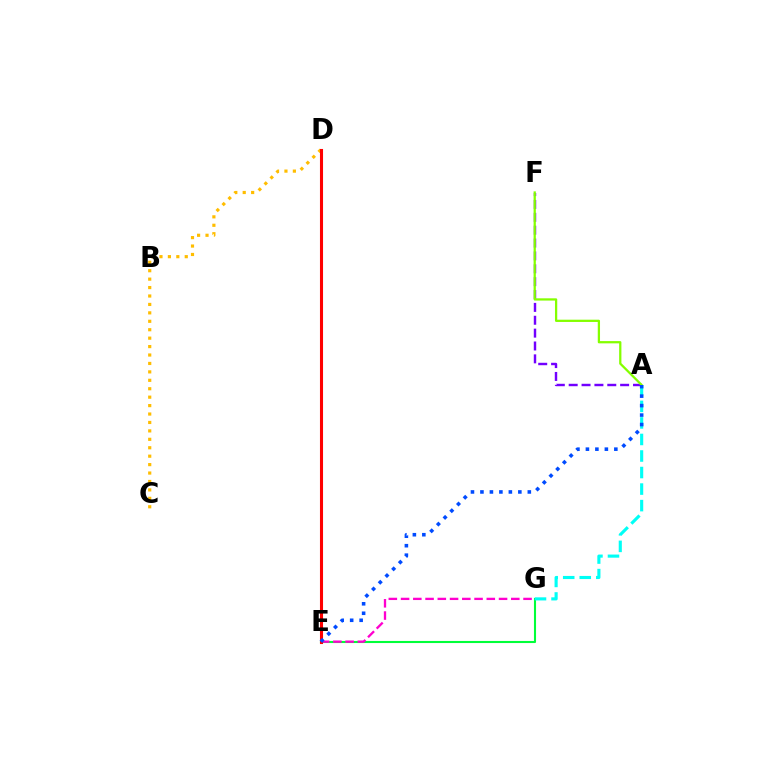{('E', 'G'): [{'color': '#00ff39', 'line_style': 'solid', 'thickness': 1.51}, {'color': '#ff00cf', 'line_style': 'dashed', 'thickness': 1.66}], ('A', 'F'): [{'color': '#7200ff', 'line_style': 'dashed', 'thickness': 1.75}, {'color': '#84ff00', 'line_style': 'solid', 'thickness': 1.63}], ('A', 'G'): [{'color': '#00fff6', 'line_style': 'dashed', 'thickness': 2.25}], ('C', 'D'): [{'color': '#ffbd00', 'line_style': 'dotted', 'thickness': 2.29}], ('D', 'E'): [{'color': '#ff0000', 'line_style': 'solid', 'thickness': 2.22}], ('A', 'E'): [{'color': '#004bff', 'line_style': 'dotted', 'thickness': 2.57}]}